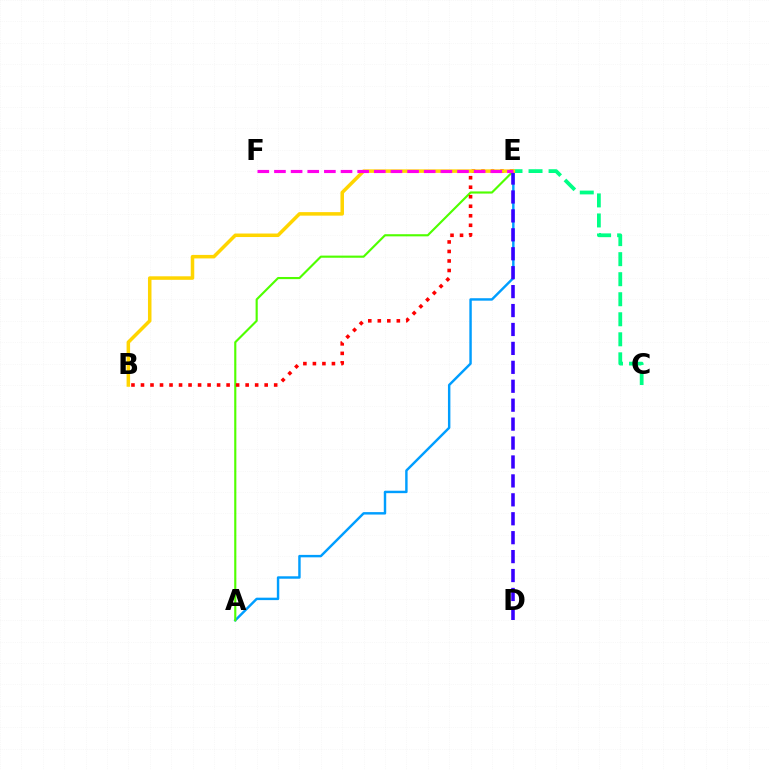{('A', 'E'): [{'color': '#009eff', 'line_style': 'solid', 'thickness': 1.75}, {'color': '#4fff00', 'line_style': 'solid', 'thickness': 1.54}], ('C', 'E'): [{'color': '#00ff86', 'line_style': 'dashed', 'thickness': 2.72}], ('B', 'E'): [{'color': '#ff0000', 'line_style': 'dotted', 'thickness': 2.59}, {'color': '#ffd500', 'line_style': 'solid', 'thickness': 2.53}], ('D', 'E'): [{'color': '#3700ff', 'line_style': 'dashed', 'thickness': 2.57}], ('E', 'F'): [{'color': '#ff00ed', 'line_style': 'dashed', 'thickness': 2.26}]}